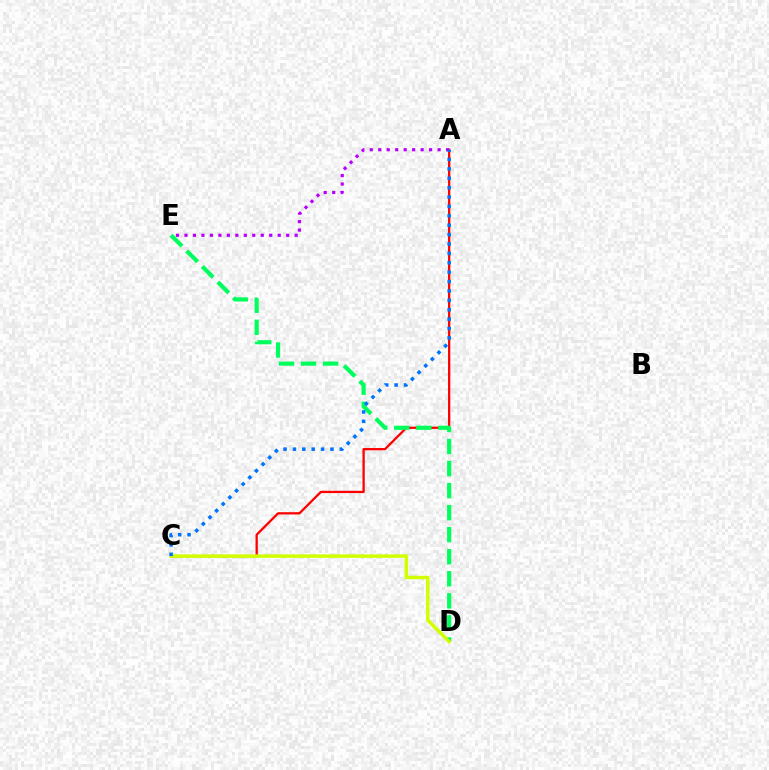{('A', 'C'): [{'color': '#ff0000', 'line_style': 'solid', 'thickness': 1.64}, {'color': '#0074ff', 'line_style': 'dotted', 'thickness': 2.55}], ('D', 'E'): [{'color': '#00ff5c', 'line_style': 'dashed', 'thickness': 3.0}], ('C', 'D'): [{'color': '#d1ff00', 'line_style': 'solid', 'thickness': 2.5}], ('A', 'E'): [{'color': '#b900ff', 'line_style': 'dotted', 'thickness': 2.3}]}